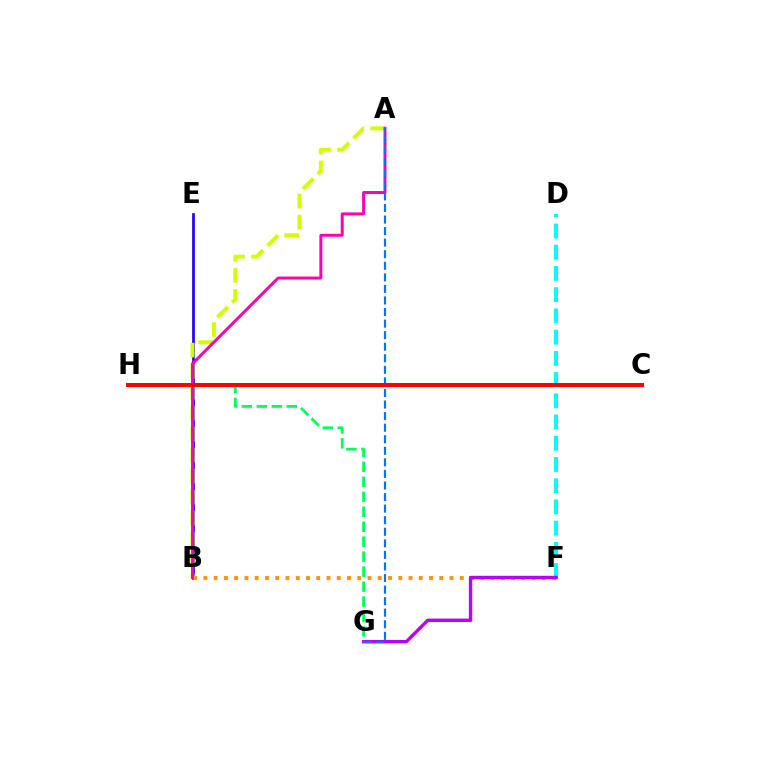{('B', 'E'): [{'color': '#2500ff', 'line_style': 'solid', 'thickness': 1.97}], ('C', 'H'): [{'color': '#3dff00', 'line_style': 'dashed', 'thickness': 1.75}, {'color': '#ff0000', 'line_style': 'solid', 'thickness': 2.87}], ('B', 'F'): [{'color': '#ff9400', 'line_style': 'dotted', 'thickness': 2.79}], ('D', 'F'): [{'color': '#00fff6', 'line_style': 'dashed', 'thickness': 2.88}], ('F', 'G'): [{'color': '#b900ff', 'line_style': 'solid', 'thickness': 2.45}], ('A', 'B'): [{'color': '#d1ff00', 'line_style': 'dashed', 'thickness': 2.85}, {'color': '#ff00ac', 'line_style': 'solid', 'thickness': 2.13}], ('G', 'H'): [{'color': '#00ff5c', 'line_style': 'dashed', 'thickness': 2.03}], ('A', 'G'): [{'color': '#0074ff', 'line_style': 'dashed', 'thickness': 1.57}]}